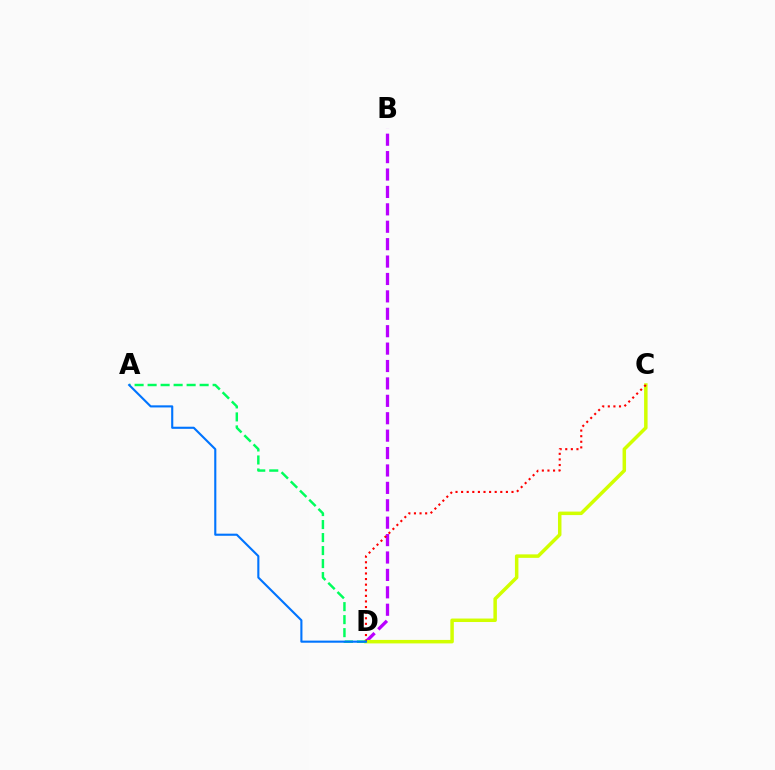{('B', 'D'): [{'color': '#b900ff', 'line_style': 'dashed', 'thickness': 2.36}], ('C', 'D'): [{'color': '#d1ff00', 'line_style': 'solid', 'thickness': 2.51}, {'color': '#ff0000', 'line_style': 'dotted', 'thickness': 1.52}], ('A', 'D'): [{'color': '#00ff5c', 'line_style': 'dashed', 'thickness': 1.77}, {'color': '#0074ff', 'line_style': 'solid', 'thickness': 1.52}]}